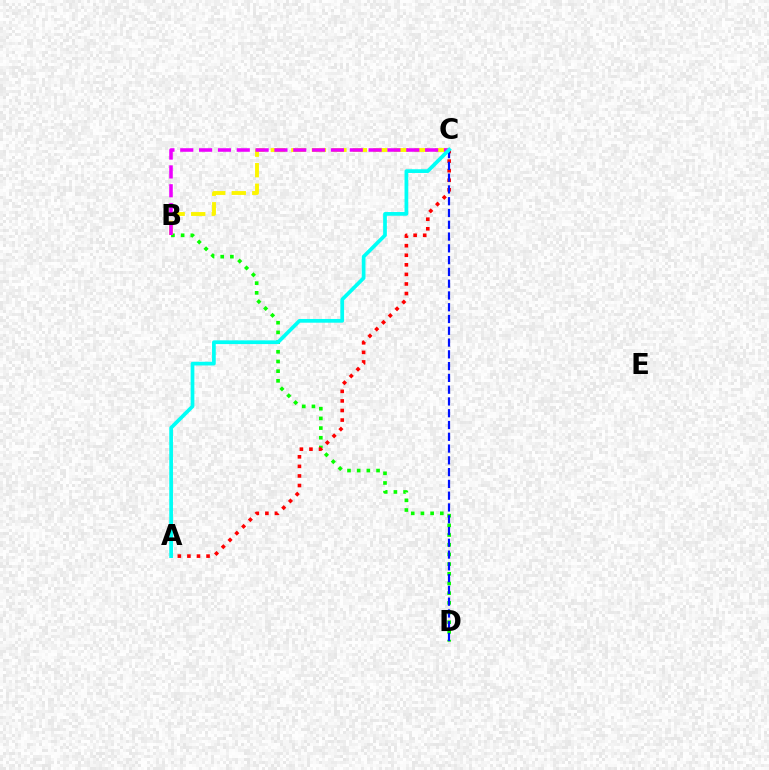{('B', 'D'): [{'color': '#08ff00', 'line_style': 'dotted', 'thickness': 2.63}], ('B', 'C'): [{'color': '#fcf500', 'line_style': 'dashed', 'thickness': 2.79}, {'color': '#ee00ff', 'line_style': 'dashed', 'thickness': 2.56}], ('A', 'C'): [{'color': '#ff0000', 'line_style': 'dotted', 'thickness': 2.6}, {'color': '#00fff6', 'line_style': 'solid', 'thickness': 2.67}], ('C', 'D'): [{'color': '#0010ff', 'line_style': 'dashed', 'thickness': 1.6}]}